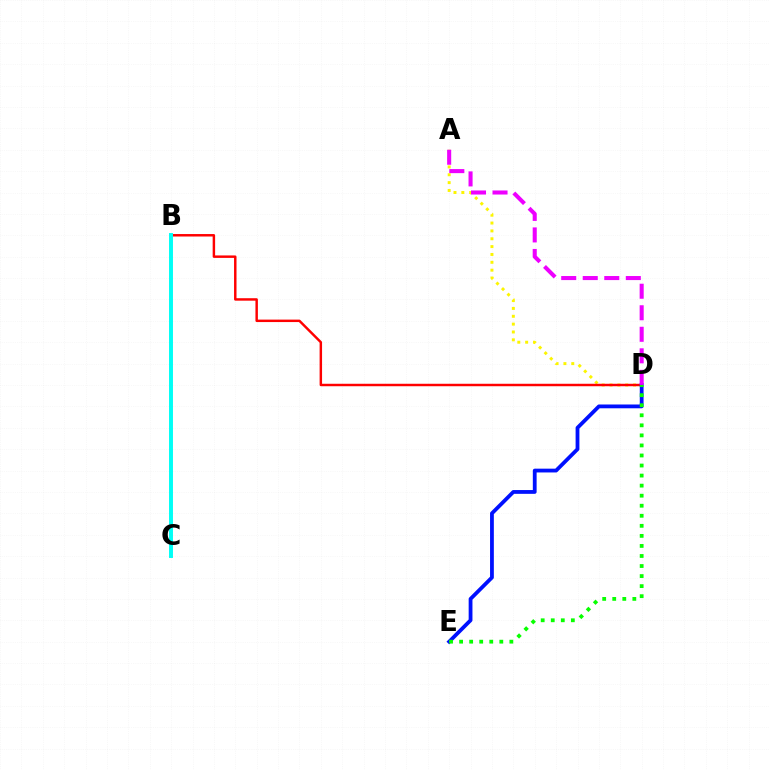{('A', 'D'): [{'color': '#fcf500', 'line_style': 'dotted', 'thickness': 2.13}, {'color': '#ee00ff', 'line_style': 'dashed', 'thickness': 2.92}], ('B', 'D'): [{'color': '#ff0000', 'line_style': 'solid', 'thickness': 1.77}], ('D', 'E'): [{'color': '#0010ff', 'line_style': 'solid', 'thickness': 2.73}, {'color': '#08ff00', 'line_style': 'dotted', 'thickness': 2.73}], ('B', 'C'): [{'color': '#00fff6', 'line_style': 'solid', 'thickness': 2.83}]}